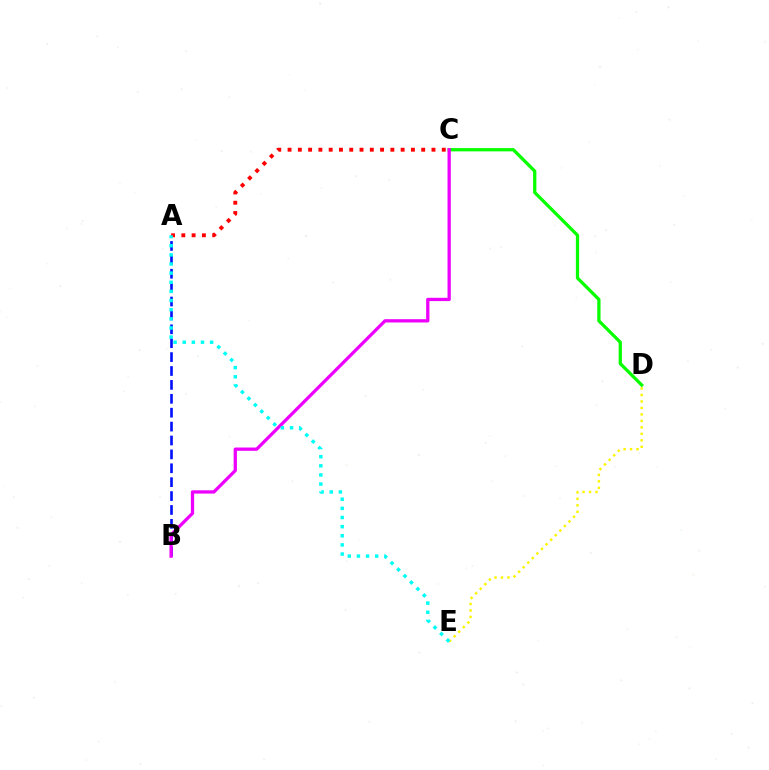{('A', 'B'): [{'color': '#0010ff', 'line_style': 'dashed', 'thickness': 1.89}], ('C', 'D'): [{'color': '#08ff00', 'line_style': 'solid', 'thickness': 2.35}], ('D', 'E'): [{'color': '#fcf500', 'line_style': 'dotted', 'thickness': 1.76}], ('A', 'C'): [{'color': '#ff0000', 'line_style': 'dotted', 'thickness': 2.79}], ('B', 'C'): [{'color': '#ee00ff', 'line_style': 'solid', 'thickness': 2.37}], ('A', 'E'): [{'color': '#00fff6', 'line_style': 'dotted', 'thickness': 2.48}]}